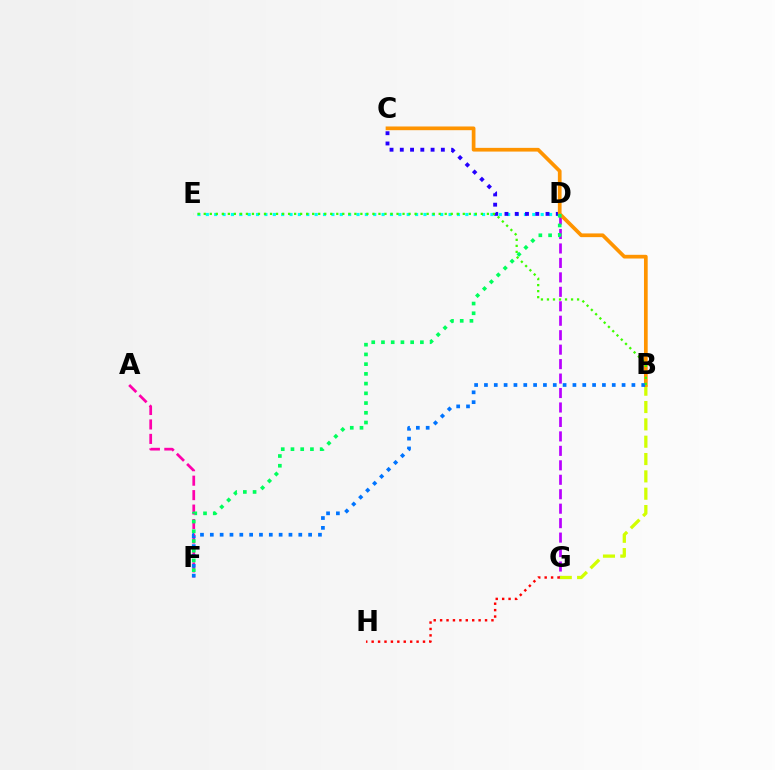{('D', 'E'): [{'color': '#00fff6', 'line_style': 'dotted', 'thickness': 2.27}], ('D', 'G'): [{'color': '#b900ff', 'line_style': 'dashed', 'thickness': 1.96}], ('A', 'F'): [{'color': '#ff00ac', 'line_style': 'dashed', 'thickness': 1.96}], ('C', 'D'): [{'color': '#2500ff', 'line_style': 'dotted', 'thickness': 2.79}], ('B', 'G'): [{'color': '#d1ff00', 'line_style': 'dashed', 'thickness': 2.36}], ('B', 'C'): [{'color': '#ff9400', 'line_style': 'solid', 'thickness': 2.67}], ('B', 'F'): [{'color': '#0074ff', 'line_style': 'dotted', 'thickness': 2.67}], ('G', 'H'): [{'color': '#ff0000', 'line_style': 'dotted', 'thickness': 1.74}], ('B', 'E'): [{'color': '#3dff00', 'line_style': 'dotted', 'thickness': 1.64}], ('D', 'F'): [{'color': '#00ff5c', 'line_style': 'dotted', 'thickness': 2.64}]}